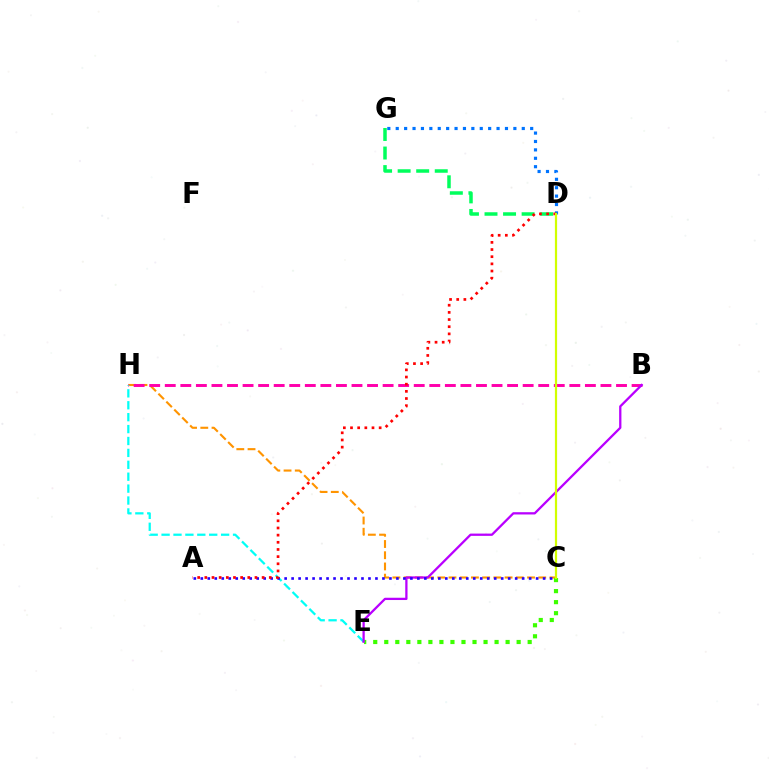{('C', 'H'): [{'color': '#ff9400', 'line_style': 'dashed', 'thickness': 1.52}], ('B', 'H'): [{'color': '#ff00ac', 'line_style': 'dashed', 'thickness': 2.11}], ('D', 'G'): [{'color': '#00ff5c', 'line_style': 'dashed', 'thickness': 2.52}, {'color': '#0074ff', 'line_style': 'dotted', 'thickness': 2.28}], ('E', 'H'): [{'color': '#00fff6', 'line_style': 'dashed', 'thickness': 1.62}], ('C', 'E'): [{'color': '#3dff00', 'line_style': 'dotted', 'thickness': 3.0}], ('B', 'E'): [{'color': '#b900ff', 'line_style': 'solid', 'thickness': 1.64}], ('A', 'C'): [{'color': '#2500ff', 'line_style': 'dotted', 'thickness': 1.9}], ('A', 'D'): [{'color': '#ff0000', 'line_style': 'dotted', 'thickness': 1.95}], ('C', 'D'): [{'color': '#d1ff00', 'line_style': 'solid', 'thickness': 1.59}]}